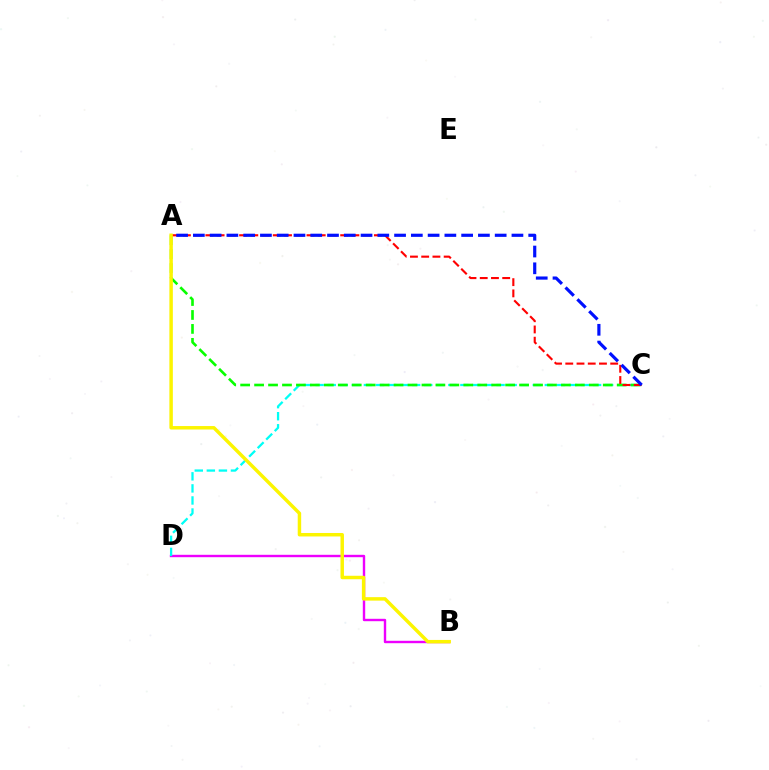{('B', 'D'): [{'color': '#ee00ff', 'line_style': 'solid', 'thickness': 1.72}], ('C', 'D'): [{'color': '#00fff6', 'line_style': 'dashed', 'thickness': 1.64}], ('A', 'C'): [{'color': '#08ff00', 'line_style': 'dashed', 'thickness': 1.89}, {'color': '#ff0000', 'line_style': 'dashed', 'thickness': 1.53}, {'color': '#0010ff', 'line_style': 'dashed', 'thickness': 2.28}], ('A', 'B'): [{'color': '#fcf500', 'line_style': 'solid', 'thickness': 2.49}]}